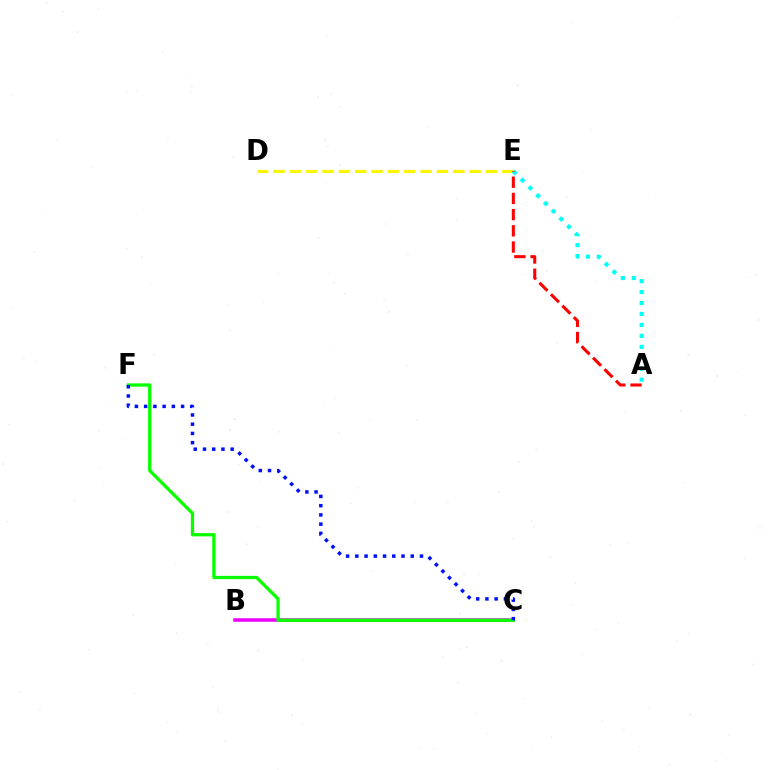{('D', 'E'): [{'color': '#fcf500', 'line_style': 'dashed', 'thickness': 2.22}], ('B', 'C'): [{'color': '#ee00ff', 'line_style': 'solid', 'thickness': 2.53}], ('A', 'E'): [{'color': '#00fff6', 'line_style': 'dotted', 'thickness': 2.98}, {'color': '#ff0000', 'line_style': 'dashed', 'thickness': 2.2}], ('C', 'F'): [{'color': '#08ff00', 'line_style': 'solid', 'thickness': 2.36}, {'color': '#0010ff', 'line_style': 'dotted', 'thickness': 2.51}]}